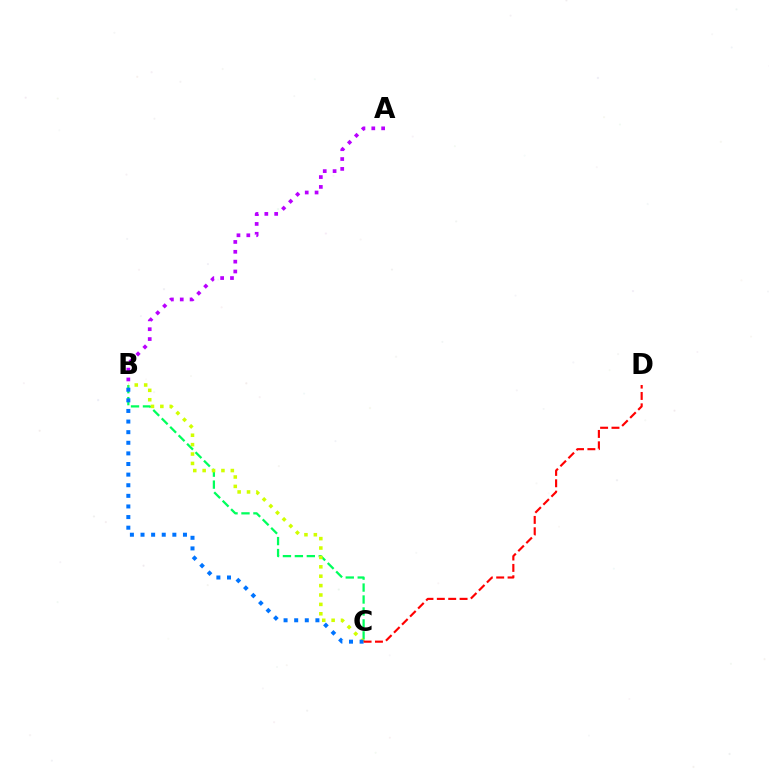{('B', 'C'): [{'color': '#00ff5c', 'line_style': 'dashed', 'thickness': 1.62}, {'color': '#d1ff00', 'line_style': 'dotted', 'thickness': 2.55}, {'color': '#0074ff', 'line_style': 'dotted', 'thickness': 2.88}], ('A', 'B'): [{'color': '#b900ff', 'line_style': 'dotted', 'thickness': 2.68}], ('C', 'D'): [{'color': '#ff0000', 'line_style': 'dashed', 'thickness': 1.54}]}